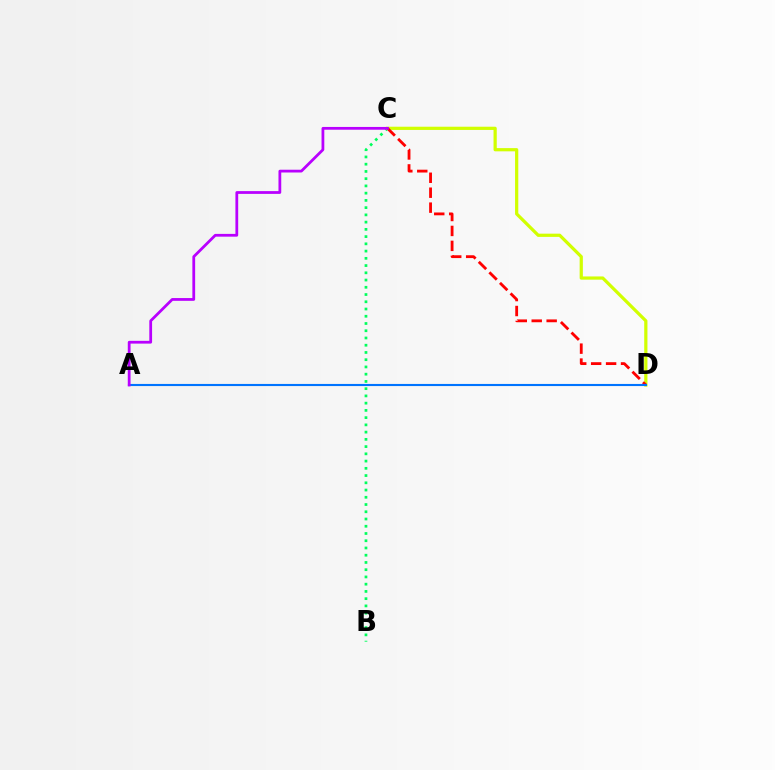{('B', 'C'): [{'color': '#00ff5c', 'line_style': 'dotted', 'thickness': 1.97}], ('C', 'D'): [{'color': '#d1ff00', 'line_style': 'solid', 'thickness': 2.32}, {'color': '#ff0000', 'line_style': 'dashed', 'thickness': 2.03}], ('A', 'D'): [{'color': '#0074ff', 'line_style': 'solid', 'thickness': 1.52}], ('A', 'C'): [{'color': '#b900ff', 'line_style': 'solid', 'thickness': 2.0}]}